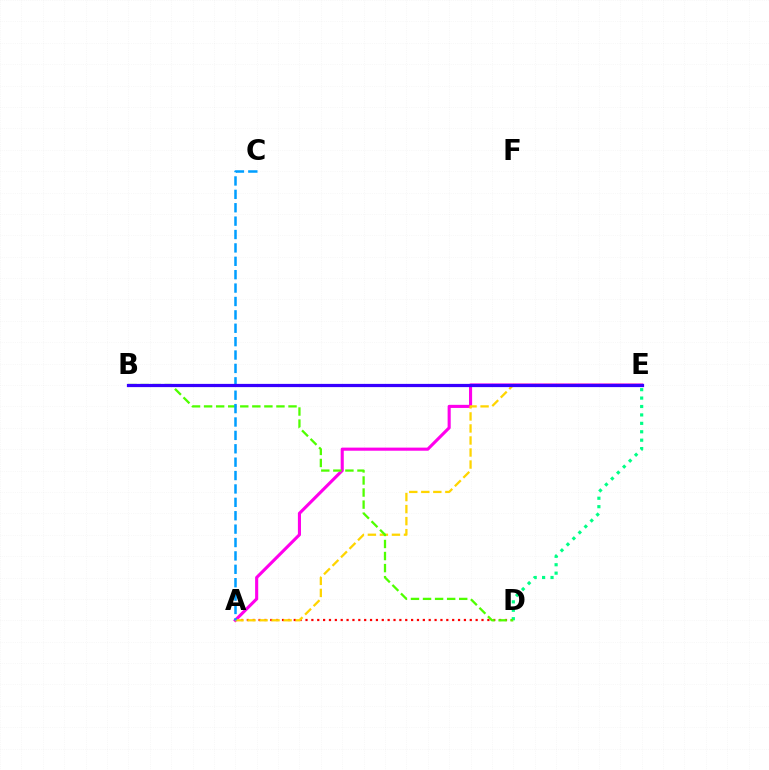{('A', 'D'): [{'color': '#ff0000', 'line_style': 'dotted', 'thickness': 1.59}], ('D', 'E'): [{'color': '#00ff86', 'line_style': 'dotted', 'thickness': 2.29}], ('A', 'E'): [{'color': '#ff00ed', 'line_style': 'solid', 'thickness': 2.24}, {'color': '#ffd500', 'line_style': 'dashed', 'thickness': 1.63}], ('B', 'D'): [{'color': '#4fff00', 'line_style': 'dashed', 'thickness': 1.64}], ('A', 'C'): [{'color': '#009eff', 'line_style': 'dashed', 'thickness': 1.82}], ('B', 'E'): [{'color': '#3700ff', 'line_style': 'solid', 'thickness': 2.33}]}